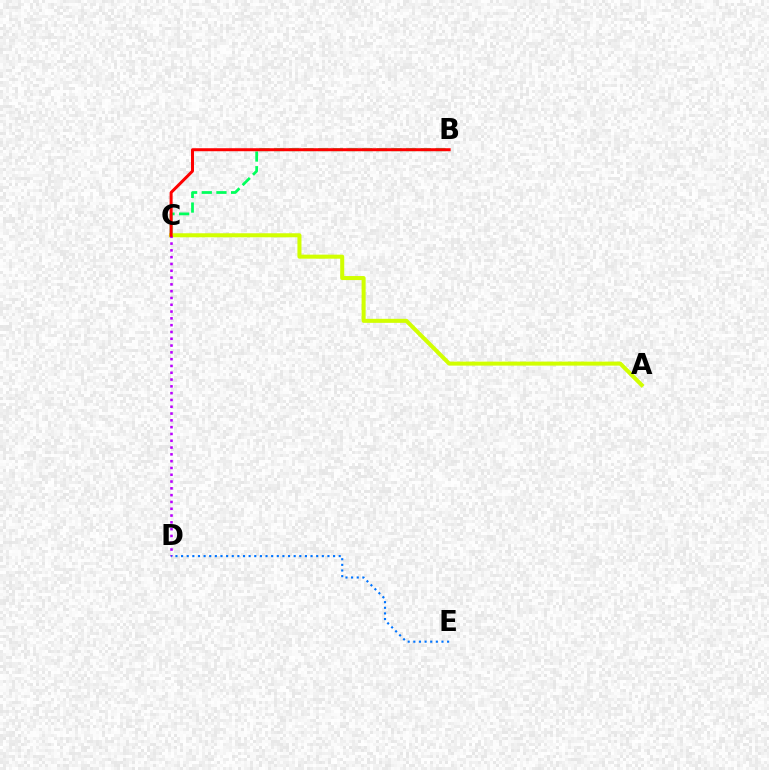{('B', 'C'): [{'color': '#00ff5c', 'line_style': 'dashed', 'thickness': 1.99}, {'color': '#ff0000', 'line_style': 'solid', 'thickness': 2.16}], ('A', 'C'): [{'color': '#d1ff00', 'line_style': 'solid', 'thickness': 2.9}], ('C', 'D'): [{'color': '#b900ff', 'line_style': 'dotted', 'thickness': 1.85}], ('D', 'E'): [{'color': '#0074ff', 'line_style': 'dotted', 'thickness': 1.53}]}